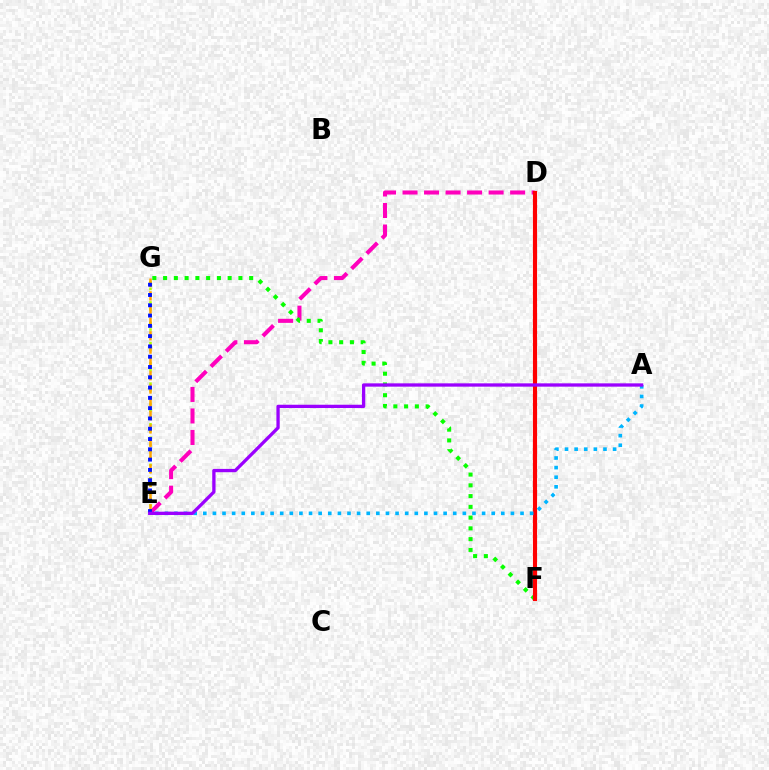{('E', 'G'): [{'color': '#b3ff00', 'line_style': 'dotted', 'thickness': 1.84}, {'color': '#ffa500', 'line_style': 'dashed', 'thickness': 1.81}, {'color': '#0010ff', 'line_style': 'dotted', 'thickness': 2.8}], ('D', 'E'): [{'color': '#ff00bd', 'line_style': 'dashed', 'thickness': 2.92}], ('D', 'F'): [{'color': '#00ff9d', 'line_style': 'dotted', 'thickness': 2.88}, {'color': '#ff0000', 'line_style': 'solid', 'thickness': 2.97}], ('F', 'G'): [{'color': '#08ff00', 'line_style': 'dotted', 'thickness': 2.92}], ('A', 'E'): [{'color': '#00b5ff', 'line_style': 'dotted', 'thickness': 2.61}, {'color': '#9b00ff', 'line_style': 'solid', 'thickness': 2.38}]}